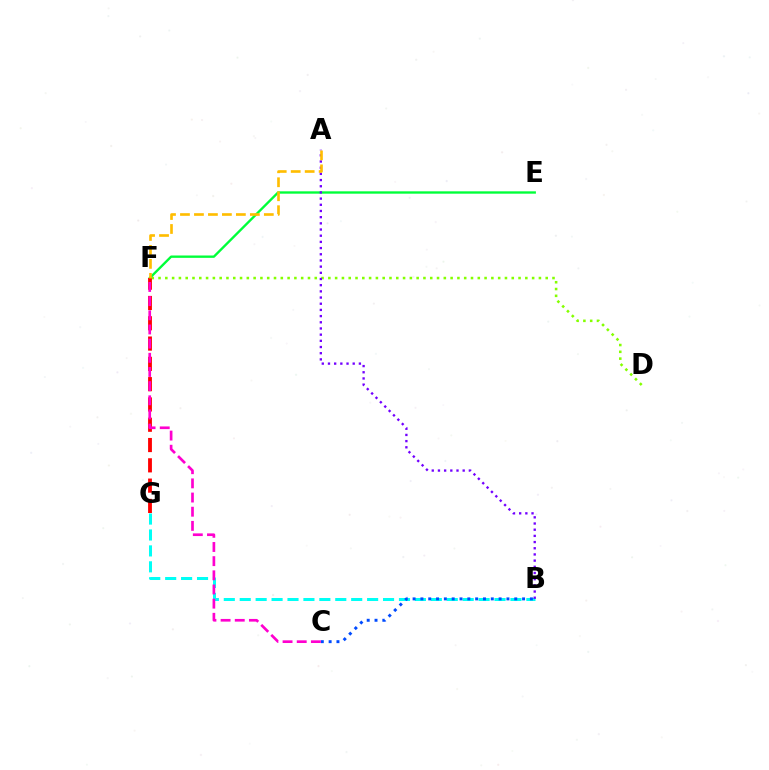{('D', 'F'): [{'color': '#84ff00', 'line_style': 'dotted', 'thickness': 1.85}], ('B', 'G'): [{'color': '#00fff6', 'line_style': 'dashed', 'thickness': 2.16}], ('E', 'F'): [{'color': '#00ff39', 'line_style': 'solid', 'thickness': 1.7}], ('A', 'B'): [{'color': '#7200ff', 'line_style': 'dotted', 'thickness': 1.68}], ('F', 'G'): [{'color': '#ff0000', 'line_style': 'dashed', 'thickness': 2.76}], ('B', 'C'): [{'color': '#004bff', 'line_style': 'dotted', 'thickness': 2.12}], ('A', 'F'): [{'color': '#ffbd00', 'line_style': 'dashed', 'thickness': 1.9}], ('C', 'F'): [{'color': '#ff00cf', 'line_style': 'dashed', 'thickness': 1.92}]}